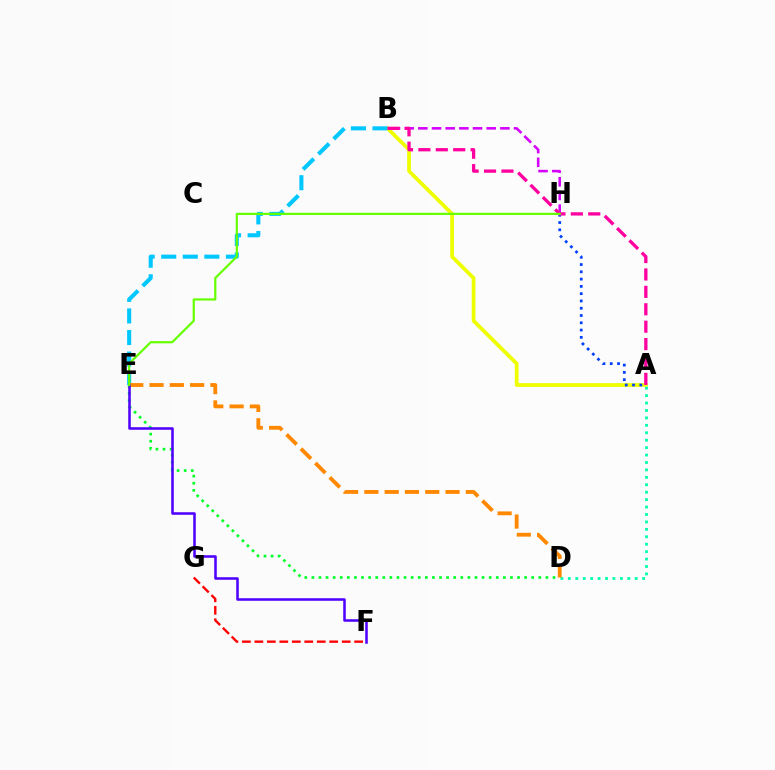{('A', 'B'): [{'color': '#eeff00', 'line_style': 'solid', 'thickness': 2.69}, {'color': '#ff00a0', 'line_style': 'dashed', 'thickness': 2.36}], ('D', 'E'): [{'color': '#00ff27', 'line_style': 'dotted', 'thickness': 1.93}, {'color': '#ff8800', 'line_style': 'dashed', 'thickness': 2.76}], ('B', 'E'): [{'color': '#00c7ff', 'line_style': 'dashed', 'thickness': 2.93}], ('F', 'G'): [{'color': '#ff0000', 'line_style': 'dashed', 'thickness': 1.69}], ('A', 'H'): [{'color': '#003fff', 'line_style': 'dotted', 'thickness': 1.98}], ('A', 'D'): [{'color': '#00ffaf', 'line_style': 'dotted', 'thickness': 2.02}], ('B', 'H'): [{'color': '#d600ff', 'line_style': 'dashed', 'thickness': 1.86}], ('E', 'F'): [{'color': '#4f00ff', 'line_style': 'solid', 'thickness': 1.83}], ('E', 'H'): [{'color': '#66ff00', 'line_style': 'solid', 'thickness': 1.59}]}